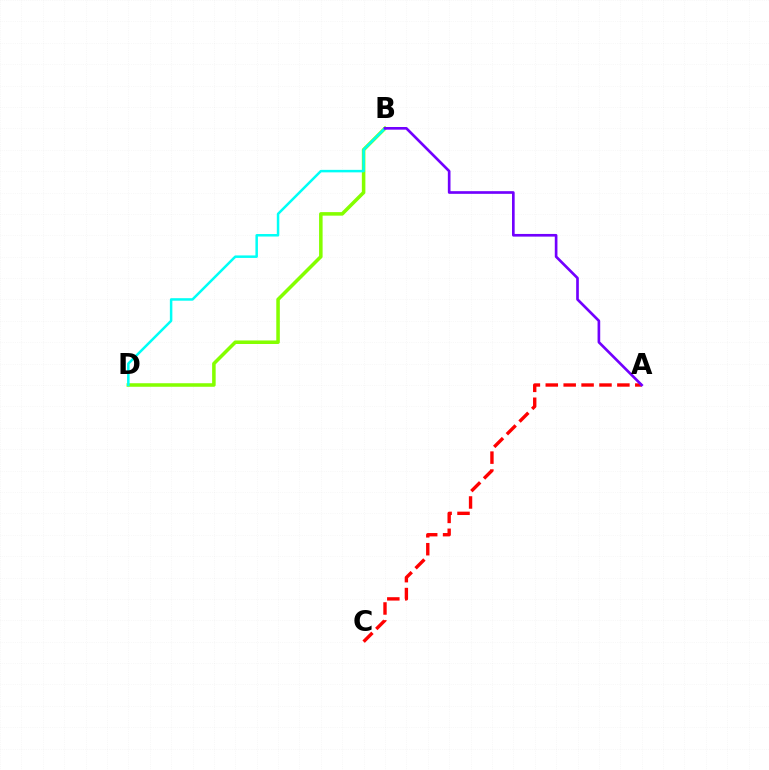{('B', 'D'): [{'color': '#84ff00', 'line_style': 'solid', 'thickness': 2.54}, {'color': '#00fff6', 'line_style': 'solid', 'thickness': 1.8}], ('A', 'C'): [{'color': '#ff0000', 'line_style': 'dashed', 'thickness': 2.43}], ('A', 'B'): [{'color': '#7200ff', 'line_style': 'solid', 'thickness': 1.92}]}